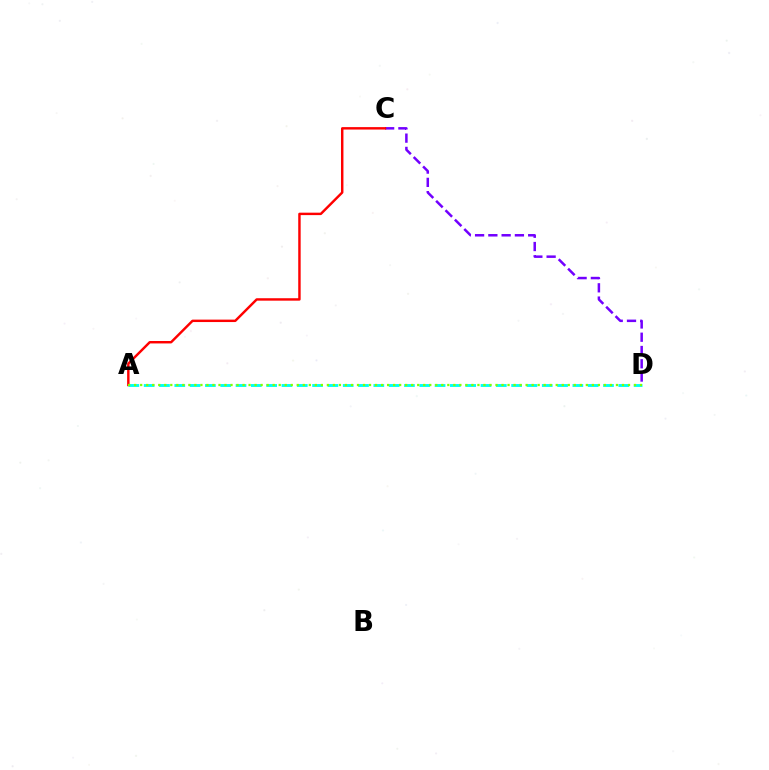{('C', 'D'): [{'color': '#7200ff', 'line_style': 'dashed', 'thickness': 1.8}], ('A', 'C'): [{'color': '#ff0000', 'line_style': 'solid', 'thickness': 1.75}], ('A', 'D'): [{'color': '#00fff6', 'line_style': 'dashed', 'thickness': 2.08}, {'color': '#84ff00', 'line_style': 'dotted', 'thickness': 1.64}]}